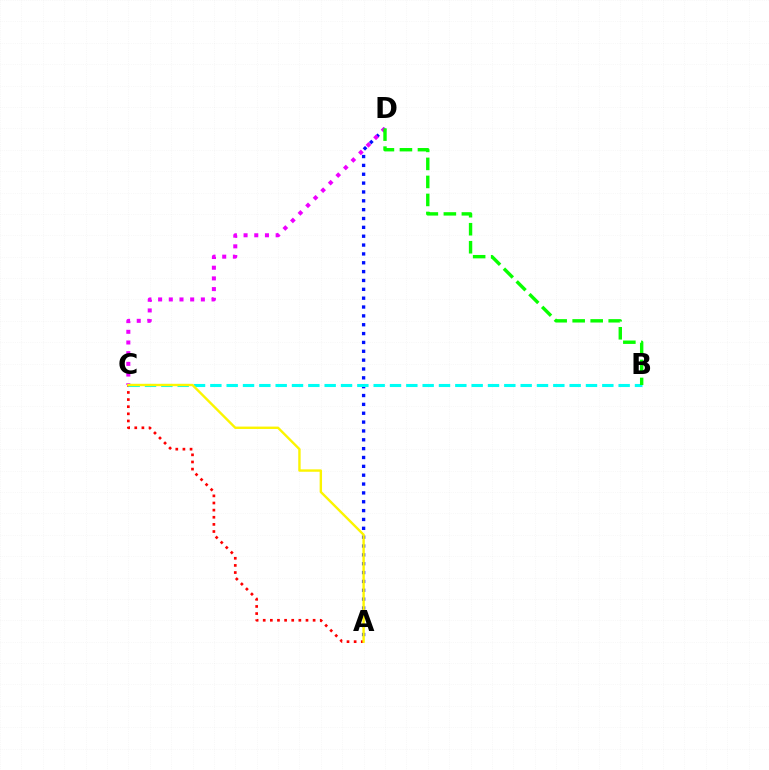{('A', 'D'): [{'color': '#0010ff', 'line_style': 'dotted', 'thickness': 2.4}], ('C', 'D'): [{'color': '#ee00ff', 'line_style': 'dotted', 'thickness': 2.9}], ('A', 'C'): [{'color': '#ff0000', 'line_style': 'dotted', 'thickness': 1.94}, {'color': '#fcf500', 'line_style': 'solid', 'thickness': 1.72}], ('B', 'C'): [{'color': '#00fff6', 'line_style': 'dashed', 'thickness': 2.22}], ('B', 'D'): [{'color': '#08ff00', 'line_style': 'dashed', 'thickness': 2.45}]}